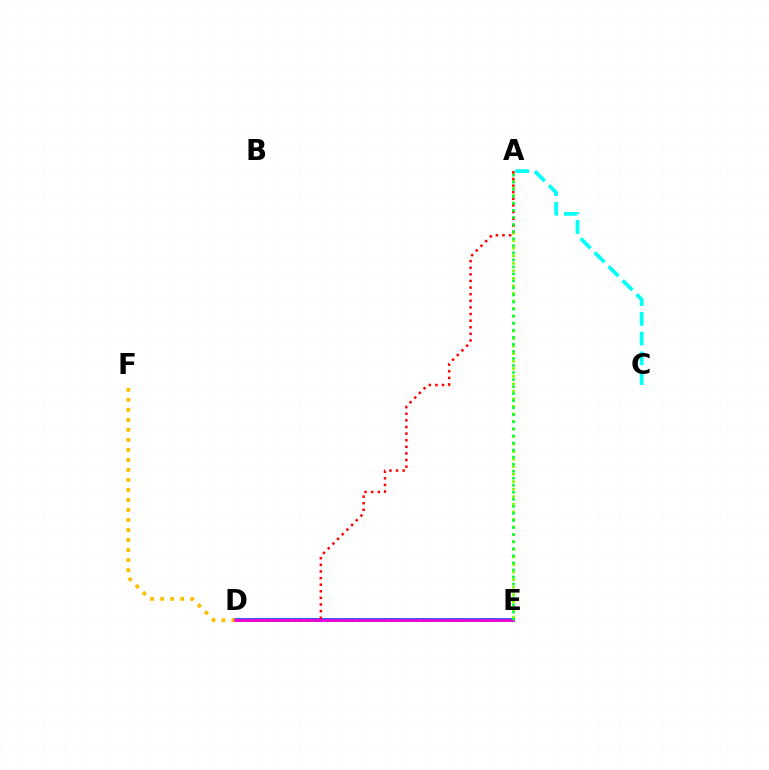{('D', 'E'): [{'color': '#004bff', 'line_style': 'solid', 'thickness': 2.62}, {'color': '#7200ff', 'line_style': 'dotted', 'thickness': 1.76}, {'color': '#ff00cf', 'line_style': 'solid', 'thickness': 1.81}], ('A', 'E'): [{'color': '#84ff00', 'line_style': 'dotted', 'thickness': 2.05}, {'color': '#00ff39', 'line_style': 'dotted', 'thickness': 1.91}], ('A', 'C'): [{'color': '#00fff6', 'line_style': 'dashed', 'thickness': 2.68}], ('A', 'D'): [{'color': '#ff0000', 'line_style': 'dotted', 'thickness': 1.8}], ('D', 'F'): [{'color': '#ffbd00', 'line_style': 'dotted', 'thickness': 2.72}]}